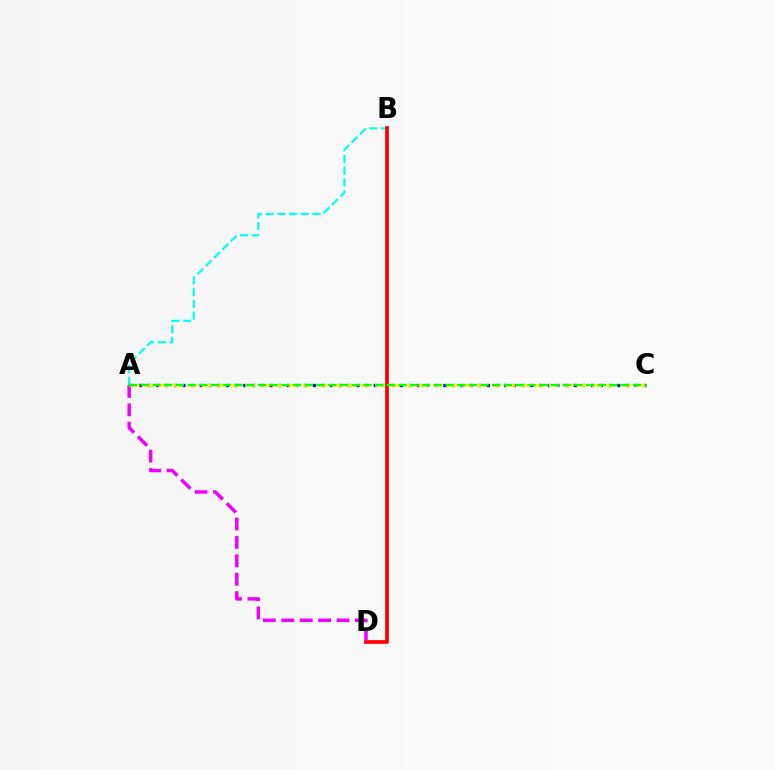{('A', 'B'): [{'color': '#00fff6', 'line_style': 'dashed', 'thickness': 1.59}], ('B', 'D'): [{'color': '#ff0000', 'line_style': 'solid', 'thickness': 2.69}], ('A', 'D'): [{'color': '#ee00ff', 'line_style': 'dashed', 'thickness': 2.5}], ('A', 'C'): [{'color': '#0010ff', 'line_style': 'dotted', 'thickness': 2.36}, {'color': '#fcf500', 'line_style': 'dashed', 'thickness': 1.96}, {'color': '#08ff00', 'line_style': 'dashed', 'thickness': 1.59}]}